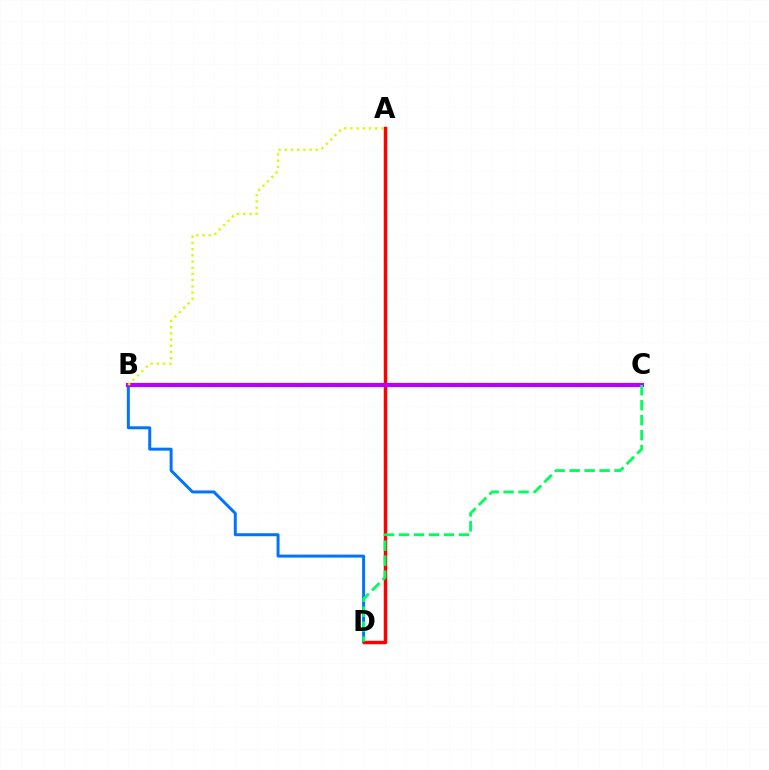{('B', 'D'): [{'color': '#0074ff', 'line_style': 'solid', 'thickness': 2.14}], ('A', 'D'): [{'color': '#ff0000', 'line_style': 'solid', 'thickness': 2.49}], ('B', 'C'): [{'color': '#b900ff', 'line_style': 'solid', 'thickness': 2.99}], ('C', 'D'): [{'color': '#00ff5c', 'line_style': 'dashed', 'thickness': 2.04}], ('A', 'B'): [{'color': '#d1ff00', 'line_style': 'dotted', 'thickness': 1.69}]}